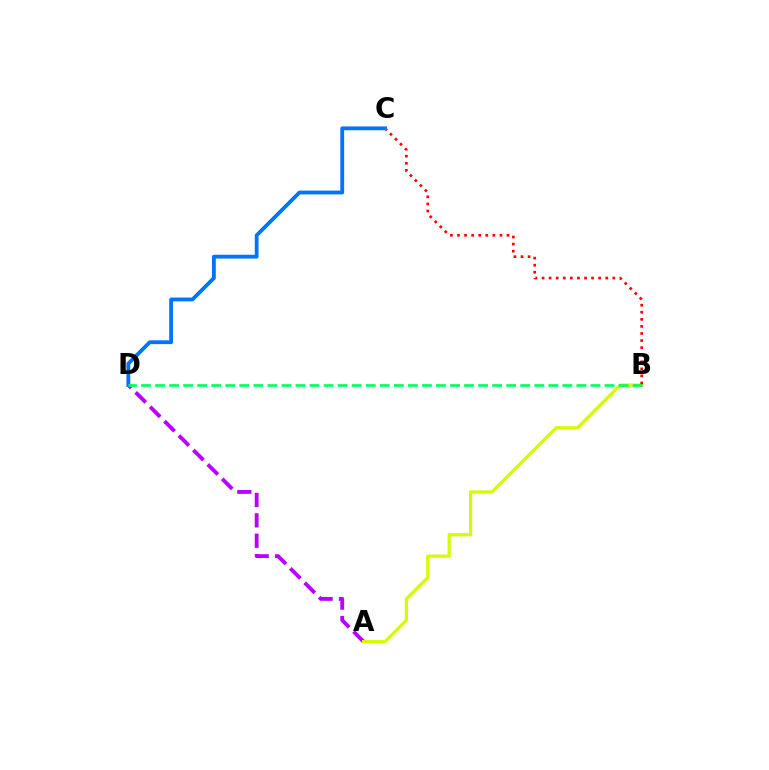{('A', 'D'): [{'color': '#b900ff', 'line_style': 'dashed', 'thickness': 2.77}], ('A', 'B'): [{'color': '#d1ff00', 'line_style': 'solid', 'thickness': 2.31}], ('B', 'C'): [{'color': '#ff0000', 'line_style': 'dotted', 'thickness': 1.92}], ('C', 'D'): [{'color': '#0074ff', 'line_style': 'solid', 'thickness': 2.75}], ('B', 'D'): [{'color': '#00ff5c', 'line_style': 'dashed', 'thickness': 1.91}]}